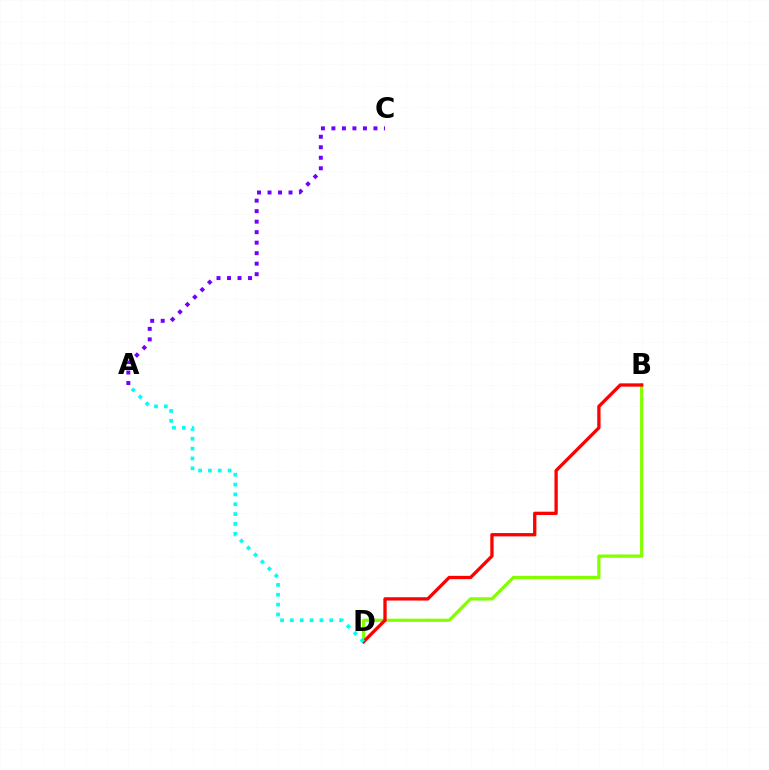{('A', 'C'): [{'color': '#7200ff', 'line_style': 'dotted', 'thickness': 2.85}], ('B', 'D'): [{'color': '#84ff00', 'line_style': 'solid', 'thickness': 2.33}, {'color': '#ff0000', 'line_style': 'solid', 'thickness': 2.38}], ('A', 'D'): [{'color': '#00fff6', 'line_style': 'dotted', 'thickness': 2.67}]}